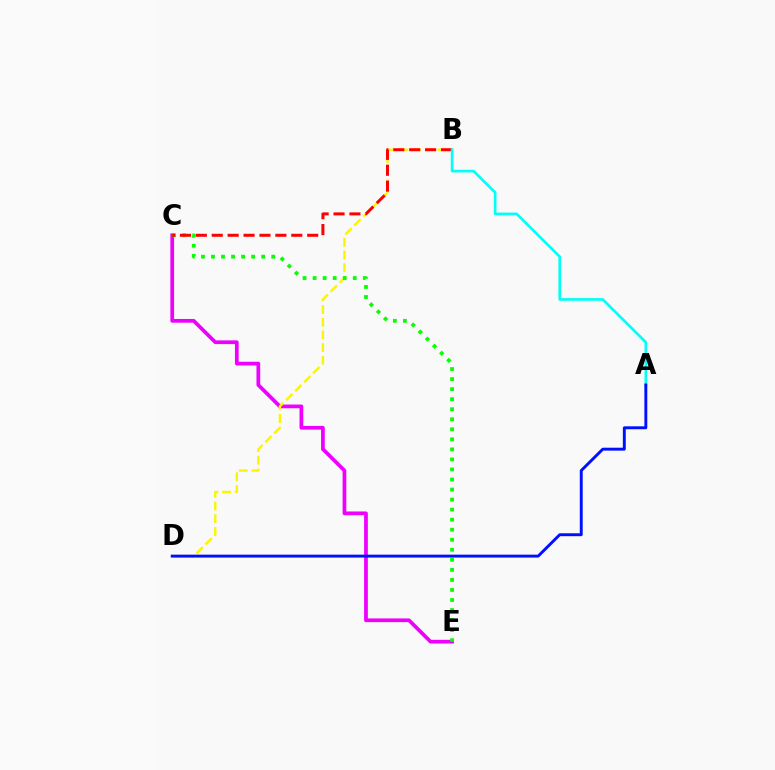{('C', 'E'): [{'color': '#ee00ff', 'line_style': 'solid', 'thickness': 2.68}, {'color': '#08ff00', 'line_style': 'dotted', 'thickness': 2.73}], ('B', 'D'): [{'color': '#fcf500', 'line_style': 'dashed', 'thickness': 1.72}], ('B', 'C'): [{'color': '#ff0000', 'line_style': 'dashed', 'thickness': 2.16}], ('A', 'B'): [{'color': '#00fff6', 'line_style': 'solid', 'thickness': 1.91}], ('A', 'D'): [{'color': '#0010ff', 'line_style': 'solid', 'thickness': 2.1}]}